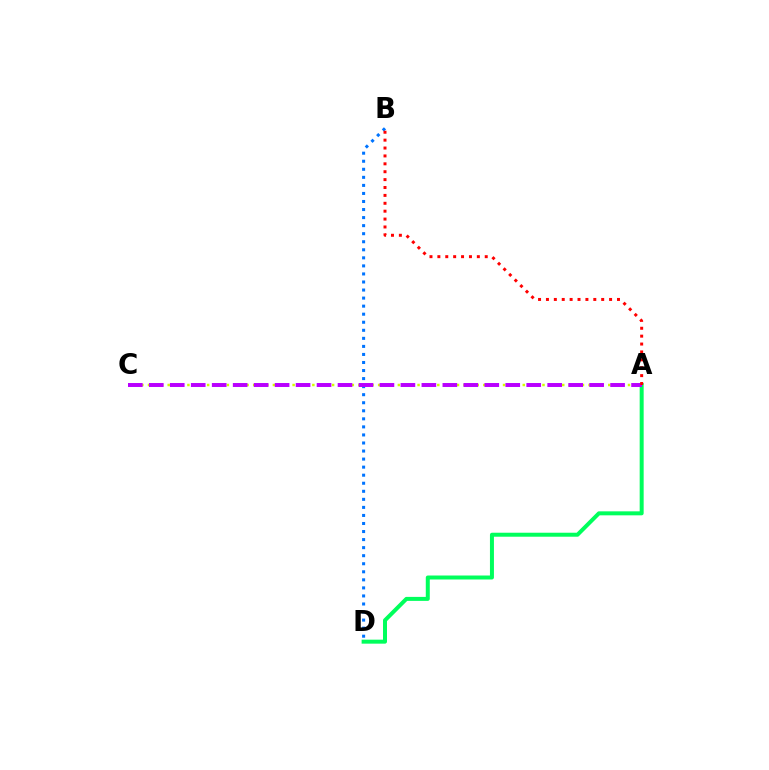{('B', 'D'): [{'color': '#0074ff', 'line_style': 'dotted', 'thickness': 2.19}], ('A', 'D'): [{'color': '#00ff5c', 'line_style': 'solid', 'thickness': 2.87}], ('A', 'C'): [{'color': '#d1ff00', 'line_style': 'dotted', 'thickness': 1.79}, {'color': '#b900ff', 'line_style': 'dashed', 'thickness': 2.85}], ('A', 'B'): [{'color': '#ff0000', 'line_style': 'dotted', 'thickness': 2.14}]}